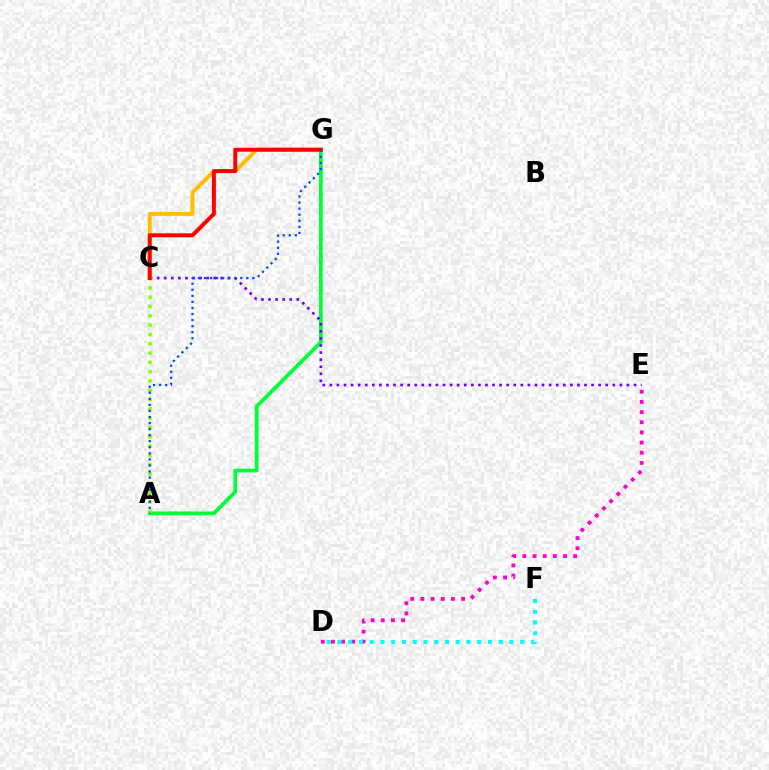{('A', 'G'): [{'color': '#00ff39', 'line_style': 'solid', 'thickness': 2.72}, {'color': '#004bff', 'line_style': 'dotted', 'thickness': 1.65}], ('C', 'E'): [{'color': '#7200ff', 'line_style': 'dotted', 'thickness': 1.92}], ('A', 'C'): [{'color': '#84ff00', 'line_style': 'dotted', 'thickness': 2.53}], ('C', 'G'): [{'color': '#ffbd00', 'line_style': 'solid', 'thickness': 2.82}, {'color': '#ff0000', 'line_style': 'solid', 'thickness': 2.84}], ('D', 'E'): [{'color': '#ff00cf', 'line_style': 'dotted', 'thickness': 2.76}], ('D', 'F'): [{'color': '#00fff6', 'line_style': 'dotted', 'thickness': 2.92}]}